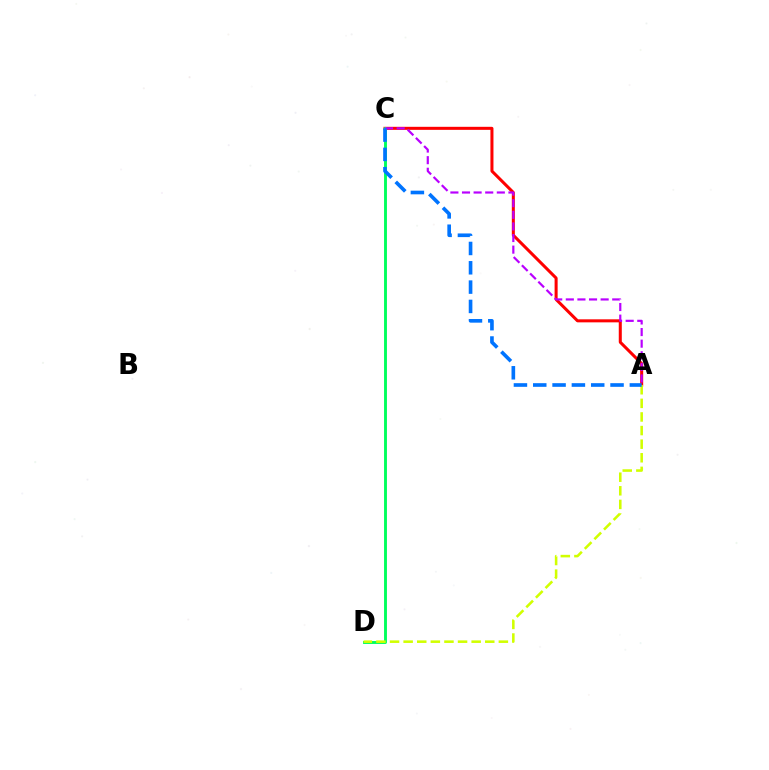{('A', 'C'): [{'color': '#ff0000', 'line_style': 'solid', 'thickness': 2.18}, {'color': '#b900ff', 'line_style': 'dashed', 'thickness': 1.58}, {'color': '#0074ff', 'line_style': 'dashed', 'thickness': 2.62}], ('C', 'D'): [{'color': '#00ff5c', 'line_style': 'solid', 'thickness': 2.08}], ('A', 'D'): [{'color': '#d1ff00', 'line_style': 'dashed', 'thickness': 1.85}]}